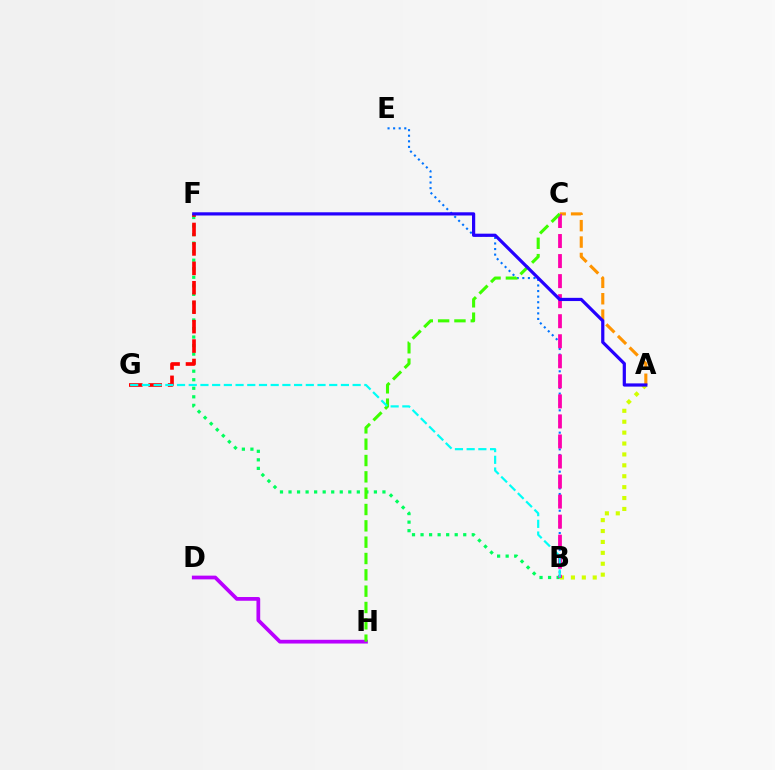{('D', 'H'): [{'color': '#b900ff', 'line_style': 'solid', 'thickness': 2.69}], ('B', 'F'): [{'color': '#00ff5c', 'line_style': 'dotted', 'thickness': 2.32}], ('A', 'C'): [{'color': '#ff9400', 'line_style': 'dashed', 'thickness': 2.23}], ('B', 'E'): [{'color': '#0074ff', 'line_style': 'dotted', 'thickness': 1.52}], ('A', 'B'): [{'color': '#d1ff00', 'line_style': 'dotted', 'thickness': 2.96}], ('F', 'G'): [{'color': '#ff0000', 'line_style': 'dashed', 'thickness': 2.64}], ('B', 'C'): [{'color': '#ff00ac', 'line_style': 'dashed', 'thickness': 2.72}], ('C', 'H'): [{'color': '#3dff00', 'line_style': 'dashed', 'thickness': 2.22}], ('B', 'G'): [{'color': '#00fff6', 'line_style': 'dashed', 'thickness': 1.59}], ('A', 'F'): [{'color': '#2500ff', 'line_style': 'solid', 'thickness': 2.31}]}